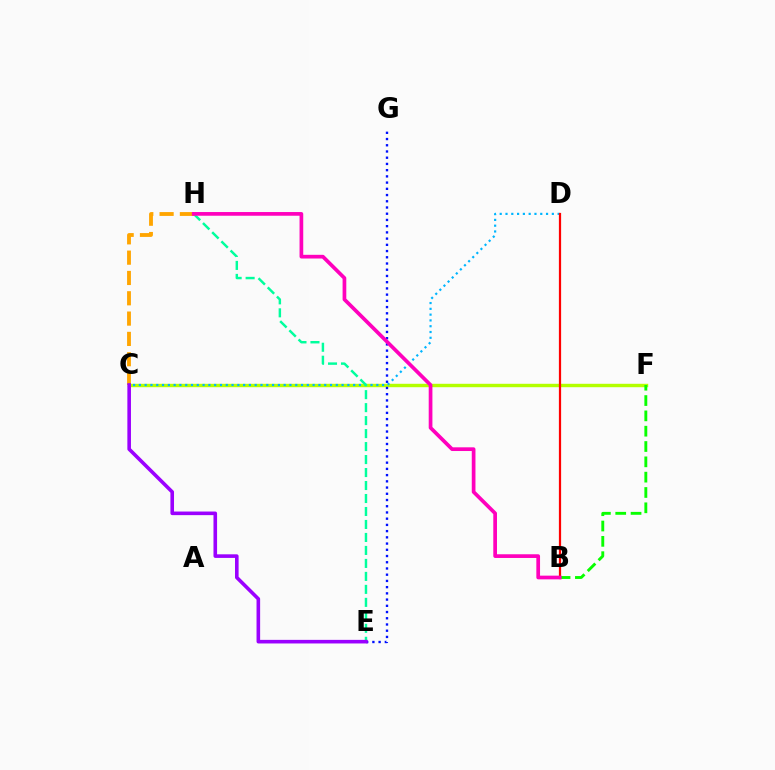{('C', 'F'): [{'color': '#b3ff00', 'line_style': 'solid', 'thickness': 2.46}], ('C', 'D'): [{'color': '#00b5ff', 'line_style': 'dotted', 'thickness': 1.57}], ('B', 'D'): [{'color': '#ff0000', 'line_style': 'solid', 'thickness': 1.61}], ('E', 'H'): [{'color': '#00ff9d', 'line_style': 'dashed', 'thickness': 1.76}], ('B', 'F'): [{'color': '#08ff00', 'line_style': 'dashed', 'thickness': 2.08}], ('E', 'G'): [{'color': '#0010ff', 'line_style': 'dotted', 'thickness': 1.69}], ('C', 'H'): [{'color': '#ffa500', 'line_style': 'dashed', 'thickness': 2.76}], ('B', 'H'): [{'color': '#ff00bd', 'line_style': 'solid', 'thickness': 2.67}], ('C', 'E'): [{'color': '#9b00ff', 'line_style': 'solid', 'thickness': 2.59}]}